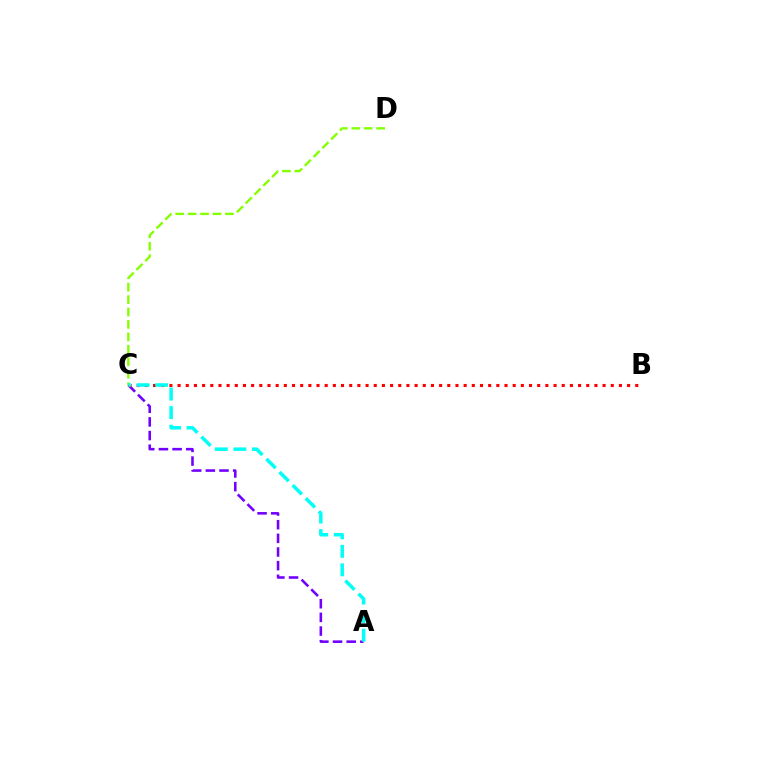{('A', 'C'): [{'color': '#7200ff', 'line_style': 'dashed', 'thickness': 1.86}, {'color': '#00fff6', 'line_style': 'dashed', 'thickness': 2.52}], ('B', 'C'): [{'color': '#ff0000', 'line_style': 'dotted', 'thickness': 2.22}], ('C', 'D'): [{'color': '#84ff00', 'line_style': 'dashed', 'thickness': 1.69}]}